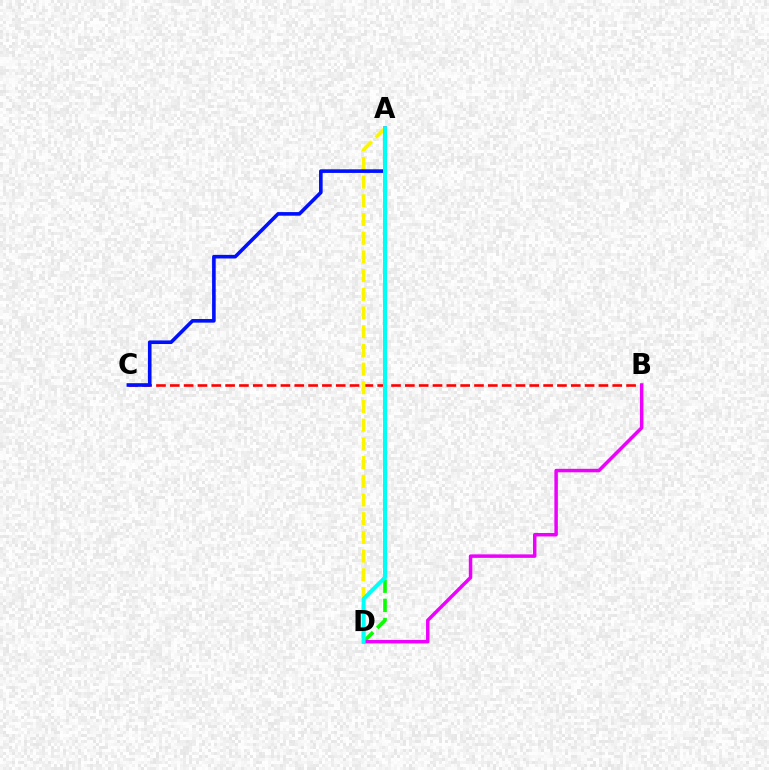{('A', 'D'): [{'color': '#08ff00', 'line_style': 'dashed', 'thickness': 2.61}, {'color': '#fcf500', 'line_style': 'dashed', 'thickness': 2.54}, {'color': '#00fff6', 'line_style': 'solid', 'thickness': 2.86}], ('B', 'C'): [{'color': '#ff0000', 'line_style': 'dashed', 'thickness': 1.88}], ('B', 'D'): [{'color': '#ee00ff', 'line_style': 'solid', 'thickness': 2.51}], ('A', 'C'): [{'color': '#0010ff', 'line_style': 'solid', 'thickness': 2.6}]}